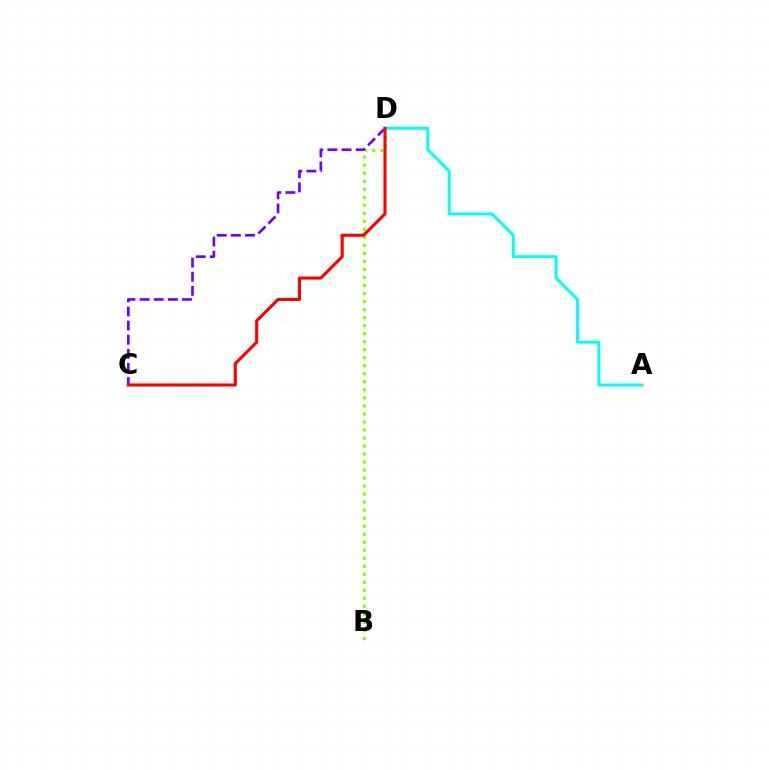{('B', 'D'): [{'color': '#84ff00', 'line_style': 'dotted', 'thickness': 2.18}], ('C', 'D'): [{'color': '#7200ff', 'line_style': 'dashed', 'thickness': 1.92}, {'color': '#ff0000', 'line_style': 'solid', 'thickness': 2.22}], ('A', 'D'): [{'color': '#00fff6', 'line_style': 'solid', 'thickness': 2.1}]}